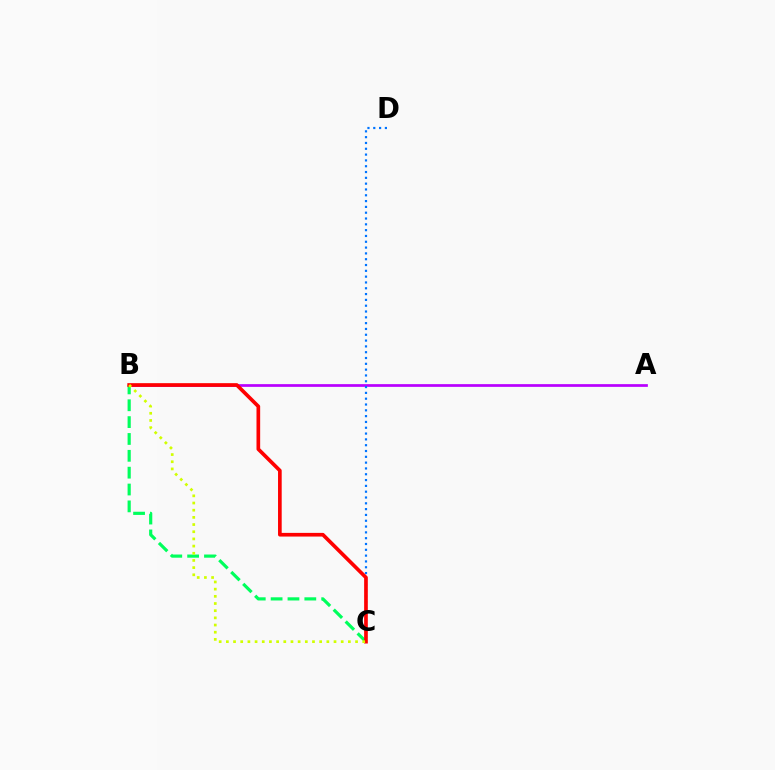{('A', 'B'): [{'color': '#b900ff', 'line_style': 'solid', 'thickness': 1.95}], ('B', 'C'): [{'color': '#00ff5c', 'line_style': 'dashed', 'thickness': 2.29}, {'color': '#ff0000', 'line_style': 'solid', 'thickness': 2.64}, {'color': '#d1ff00', 'line_style': 'dotted', 'thickness': 1.95}], ('C', 'D'): [{'color': '#0074ff', 'line_style': 'dotted', 'thickness': 1.58}]}